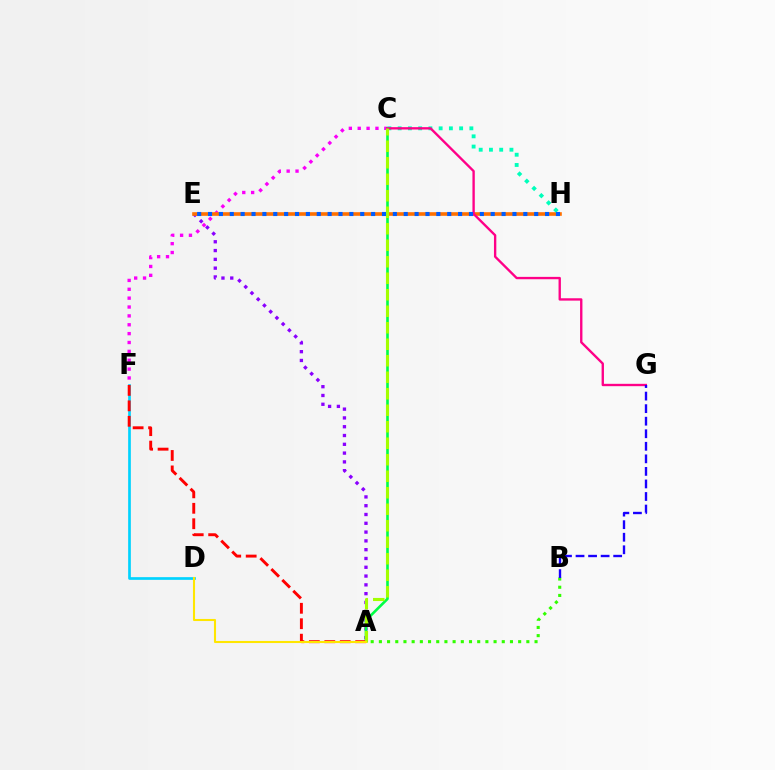{('A', 'E'): [{'color': '#8a00ff', 'line_style': 'dotted', 'thickness': 2.39}], ('C', 'F'): [{'color': '#fa00f9', 'line_style': 'dotted', 'thickness': 2.41}], ('A', 'C'): [{'color': '#00ff45', 'line_style': 'solid', 'thickness': 1.89}, {'color': '#a2ff00', 'line_style': 'dashed', 'thickness': 2.24}], ('E', 'H'): [{'color': '#ff7000', 'line_style': 'solid', 'thickness': 2.6}, {'color': '#005dff', 'line_style': 'dotted', 'thickness': 2.95}], ('D', 'F'): [{'color': '#00d3ff', 'line_style': 'solid', 'thickness': 1.94}], ('C', 'H'): [{'color': '#00ffbb', 'line_style': 'dotted', 'thickness': 2.78}], ('C', 'G'): [{'color': '#ff0088', 'line_style': 'solid', 'thickness': 1.7}], ('A', 'F'): [{'color': '#ff0000', 'line_style': 'dashed', 'thickness': 2.1}], ('A', 'D'): [{'color': '#ffe600', 'line_style': 'solid', 'thickness': 1.5}], ('A', 'B'): [{'color': '#31ff00', 'line_style': 'dotted', 'thickness': 2.23}], ('B', 'G'): [{'color': '#1900ff', 'line_style': 'dashed', 'thickness': 1.7}]}